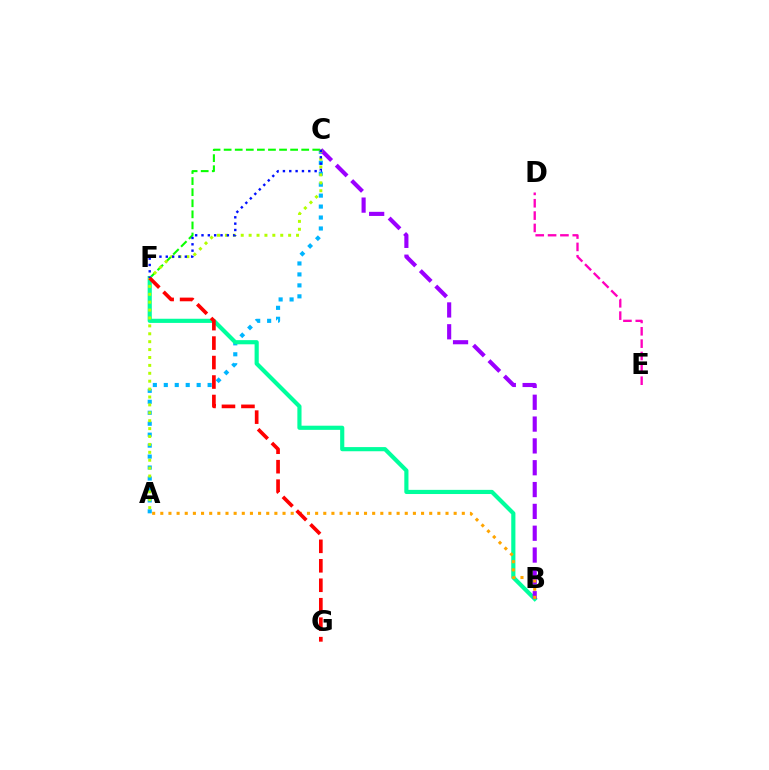{('A', 'C'): [{'color': '#00b5ff', 'line_style': 'dotted', 'thickness': 2.98}, {'color': '#b3ff00', 'line_style': 'dotted', 'thickness': 2.15}], ('C', 'F'): [{'color': '#08ff00', 'line_style': 'dashed', 'thickness': 1.51}, {'color': '#0010ff', 'line_style': 'dotted', 'thickness': 1.72}], ('B', 'F'): [{'color': '#00ff9d', 'line_style': 'solid', 'thickness': 2.99}], ('B', 'C'): [{'color': '#9b00ff', 'line_style': 'dashed', 'thickness': 2.97}], ('A', 'B'): [{'color': '#ffa500', 'line_style': 'dotted', 'thickness': 2.21}], ('D', 'E'): [{'color': '#ff00bd', 'line_style': 'dashed', 'thickness': 1.68}], ('F', 'G'): [{'color': '#ff0000', 'line_style': 'dashed', 'thickness': 2.64}]}